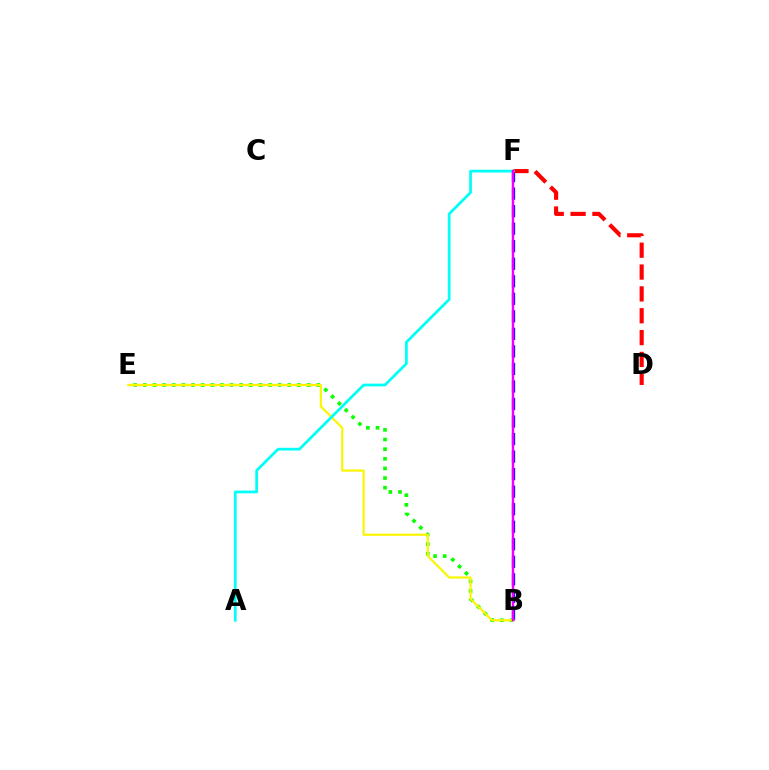{('B', 'F'): [{'color': '#0010ff', 'line_style': 'dashed', 'thickness': 2.38}, {'color': '#ee00ff', 'line_style': 'solid', 'thickness': 1.75}], ('B', 'E'): [{'color': '#08ff00', 'line_style': 'dotted', 'thickness': 2.62}, {'color': '#fcf500', 'line_style': 'solid', 'thickness': 1.58}], ('D', 'F'): [{'color': '#ff0000', 'line_style': 'dashed', 'thickness': 2.97}], ('A', 'F'): [{'color': '#00fff6', 'line_style': 'solid', 'thickness': 1.97}]}